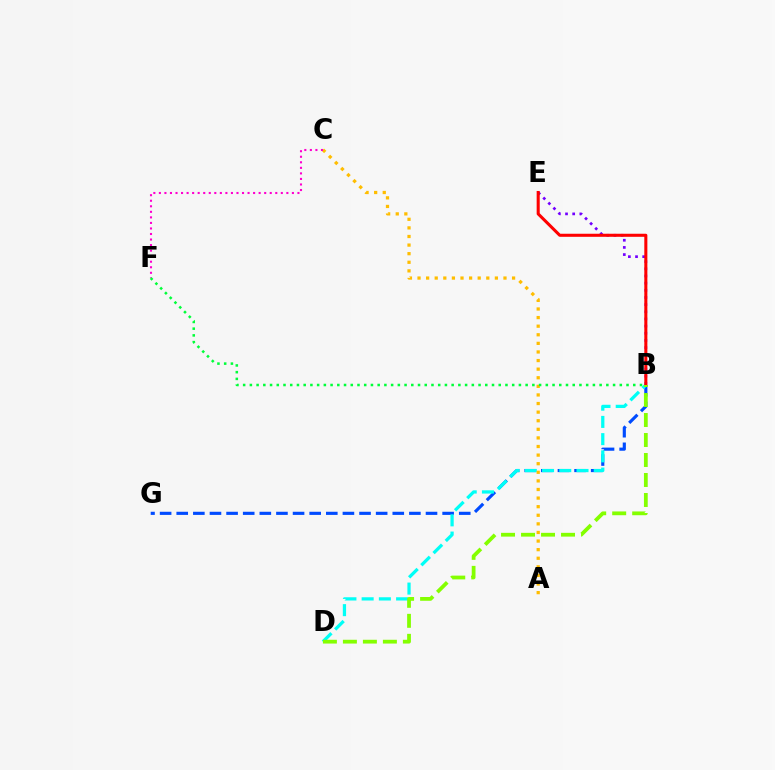{('B', 'G'): [{'color': '#004bff', 'line_style': 'dashed', 'thickness': 2.26}], ('B', 'D'): [{'color': '#00fff6', 'line_style': 'dashed', 'thickness': 2.34}, {'color': '#84ff00', 'line_style': 'dashed', 'thickness': 2.72}], ('A', 'C'): [{'color': '#ffbd00', 'line_style': 'dotted', 'thickness': 2.34}], ('B', 'E'): [{'color': '#7200ff', 'line_style': 'dotted', 'thickness': 1.94}, {'color': '#ff0000', 'line_style': 'solid', 'thickness': 2.2}], ('C', 'F'): [{'color': '#ff00cf', 'line_style': 'dotted', 'thickness': 1.51}], ('B', 'F'): [{'color': '#00ff39', 'line_style': 'dotted', 'thickness': 1.83}]}